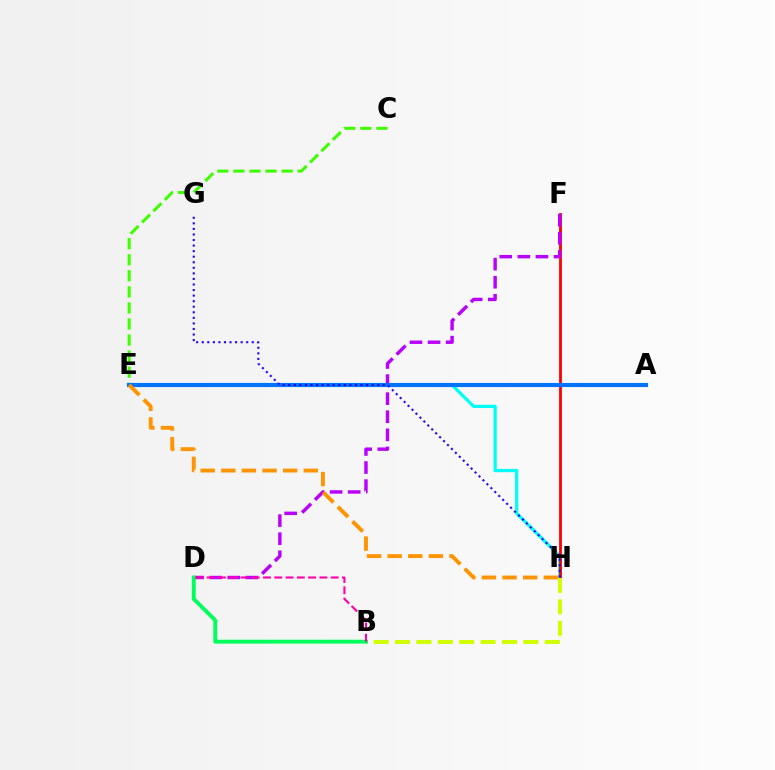{('C', 'E'): [{'color': '#3dff00', 'line_style': 'dashed', 'thickness': 2.18}], ('E', 'H'): [{'color': '#00fff6', 'line_style': 'solid', 'thickness': 2.35}, {'color': '#ff9400', 'line_style': 'dashed', 'thickness': 2.8}], ('F', 'H'): [{'color': '#ff0000', 'line_style': 'solid', 'thickness': 2.02}], ('D', 'F'): [{'color': '#b900ff', 'line_style': 'dashed', 'thickness': 2.46}], ('B', 'H'): [{'color': '#d1ff00', 'line_style': 'dashed', 'thickness': 2.91}], ('A', 'E'): [{'color': '#0074ff', 'line_style': 'solid', 'thickness': 2.97}], ('G', 'H'): [{'color': '#2500ff', 'line_style': 'dotted', 'thickness': 1.51}], ('B', 'D'): [{'color': '#00ff5c', 'line_style': 'solid', 'thickness': 2.8}, {'color': '#ff00ac', 'line_style': 'dashed', 'thickness': 1.53}]}